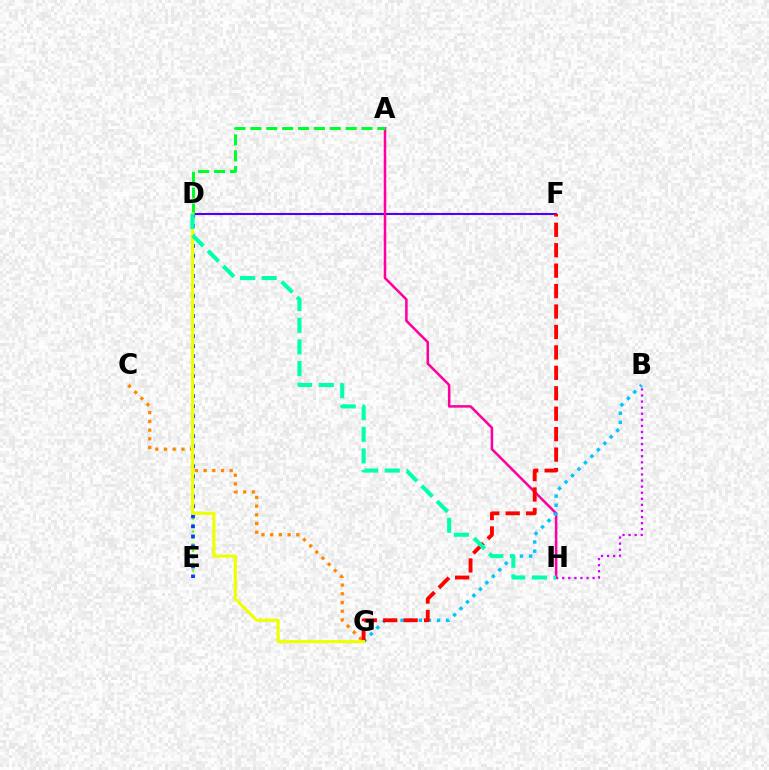{('D', 'E'): [{'color': '#66ff00', 'line_style': 'dotted', 'thickness': 1.76}, {'color': '#003fff', 'line_style': 'dotted', 'thickness': 2.72}], ('C', 'G'): [{'color': '#ff8800', 'line_style': 'dotted', 'thickness': 2.37}], ('D', 'F'): [{'color': '#4f00ff', 'line_style': 'solid', 'thickness': 1.52}], ('A', 'H'): [{'color': '#ff00a0', 'line_style': 'solid', 'thickness': 1.82}], ('B', 'G'): [{'color': '#00c7ff', 'line_style': 'dotted', 'thickness': 2.48}], ('B', 'H'): [{'color': '#d600ff', 'line_style': 'dotted', 'thickness': 1.65}], ('F', 'G'): [{'color': '#ff0000', 'line_style': 'dashed', 'thickness': 2.78}], ('A', 'D'): [{'color': '#00ff27', 'line_style': 'dashed', 'thickness': 2.16}], ('D', 'G'): [{'color': '#eeff00', 'line_style': 'solid', 'thickness': 2.25}], ('D', 'H'): [{'color': '#00ffaf', 'line_style': 'dashed', 'thickness': 2.94}]}